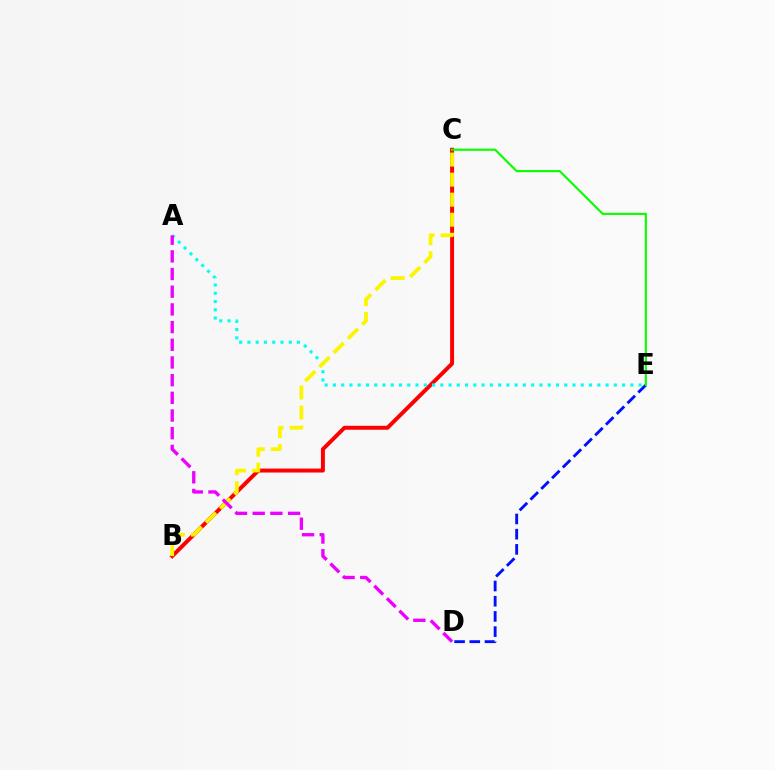{('D', 'E'): [{'color': '#0010ff', 'line_style': 'dashed', 'thickness': 2.07}], ('B', 'C'): [{'color': '#ff0000', 'line_style': 'solid', 'thickness': 2.84}, {'color': '#fcf500', 'line_style': 'dashed', 'thickness': 2.72}], ('A', 'E'): [{'color': '#00fff6', 'line_style': 'dotted', 'thickness': 2.24}], ('C', 'E'): [{'color': '#08ff00', 'line_style': 'solid', 'thickness': 1.55}], ('A', 'D'): [{'color': '#ee00ff', 'line_style': 'dashed', 'thickness': 2.4}]}